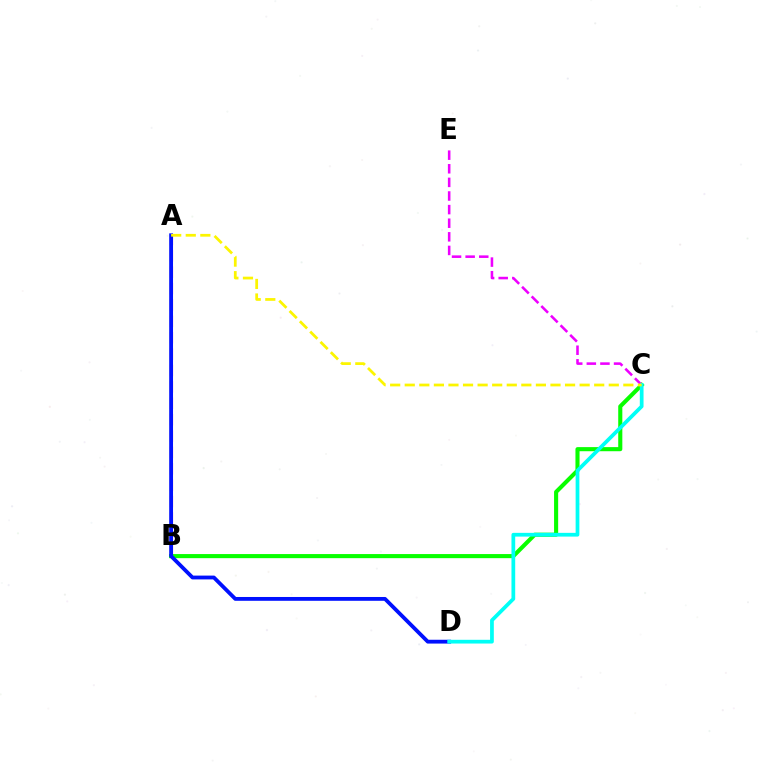{('A', 'B'): [{'color': '#ff0000', 'line_style': 'dashed', 'thickness': 2.23}], ('B', 'C'): [{'color': '#08ff00', 'line_style': 'solid', 'thickness': 2.95}], ('A', 'D'): [{'color': '#0010ff', 'line_style': 'solid', 'thickness': 2.75}], ('C', 'E'): [{'color': '#ee00ff', 'line_style': 'dashed', 'thickness': 1.85}], ('C', 'D'): [{'color': '#00fff6', 'line_style': 'solid', 'thickness': 2.69}], ('A', 'C'): [{'color': '#fcf500', 'line_style': 'dashed', 'thickness': 1.98}]}